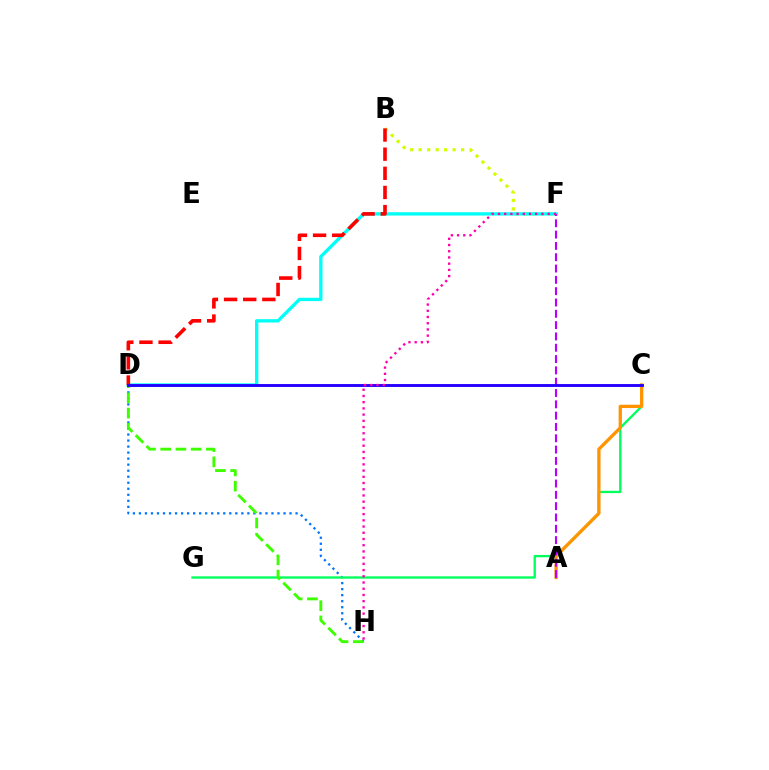{('D', 'H'): [{'color': '#0074ff', 'line_style': 'dotted', 'thickness': 1.64}, {'color': '#3dff00', 'line_style': 'dashed', 'thickness': 2.07}], ('C', 'G'): [{'color': '#00ff5c', 'line_style': 'solid', 'thickness': 1.68}], ('B', 'F'): [{'color': '#d1ff00', 'line_style': 'dotted', 'thickness': 2.31}], ('D', 'F'): [{'color': '#00fff6', 'line_style': 'solid', 'thickness': 2.4}], ('B', 'D'): [{'color': '#ff0000', 'line_style': 'dashed', 'thickness': 2.6}], ('A', 'C'): [{'color': '#ff9400', 'line_style': 'solid', 'thickness': 2.37}], ('A', 'F'): [{'color': '#b900ff', 'line_style': 'dashed', 'thickness': 1.54}], ('C', 'D'): [{'color': '#2500ff', 'line_style': 'solid', 'thickness': 2.08}], ('F', 'H'): [{'color': '#ff00ac', 'line_style': 'dotted', 'thickness': 1.69}]}